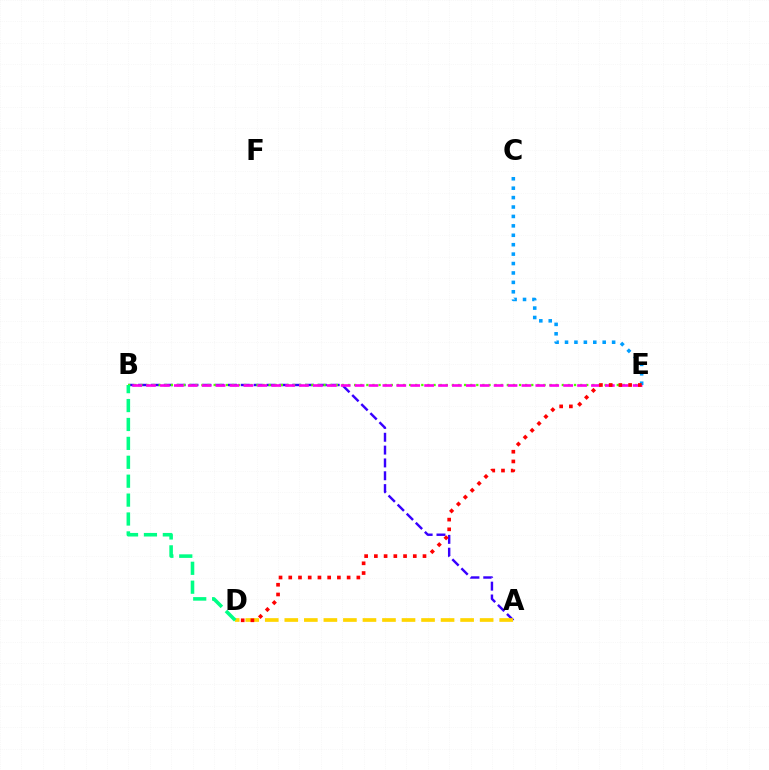{('A', 'B'): [{'color': '#3700ff', 'line_style': 'dashed', 'thickness': 1.74}], ('B', 'E'): [{'color': '#4fff00', 'line_style': 'dotted', 'thickness': 1.66}, {'color': '#ff00ed', 'line_style': 'dashed', 'thickness': 1.89}], ('C', 'E'): [{'color': '#009eff', 'line_style': 'dotted', 'thickness': 2.56}], ('A', 'D'): [{'color': '#ffd500', 'line_style': 'dashed', 'thickness': 2.65}], ('B', 'D'): [{'color': '#00ff86', 'line_style': 'dashed', 'thickness': 2.57}], ('D', 'E'): [{'color': '#ff0000', 'line_style': 'dotted', 'thickness': 2.64}]}